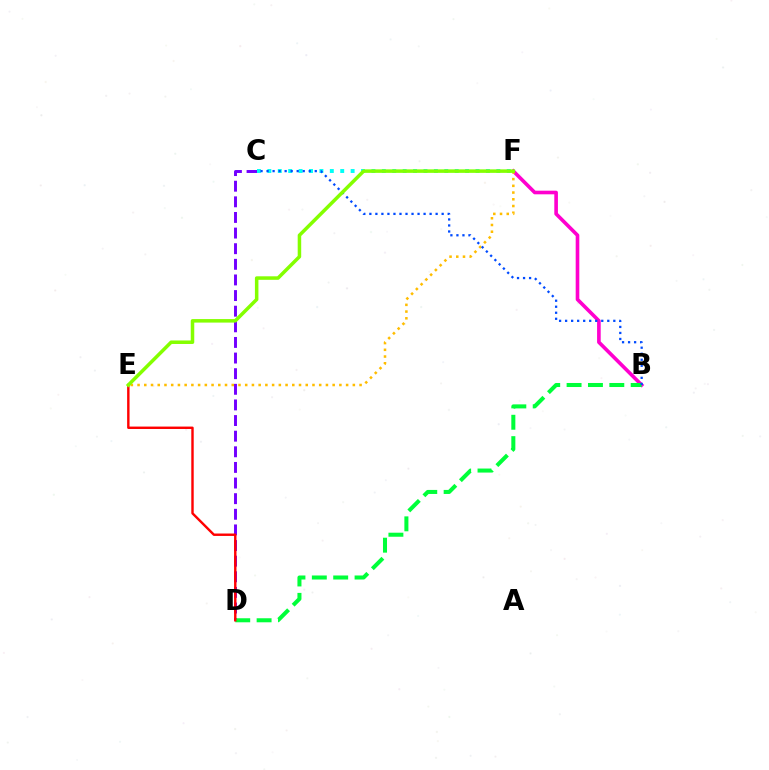{('C', 'D'): [{'color': '#7200ff', 'line_style': 'dashed', 'thickness': 2.12}], ('B', 'F'): [{'color': '#ff00cf', 'line_style': 'solid', 'thickness': 2.61}], ('E', 'F'): [{'color': '#ffbd00', 'line_style': 'dotted', 'thickness': 1.83}, {'color': '#84ff00', 'line_style': 'solid', 'thickness': 2.53}], ('B', 'D'): [{'color': '#00ff39', 'line_style': 'dashed', 'thickness': 2.9}], ('C', 'F'): [{'color': '#00fff6', 'line_style': 'dotted', 'thickness': 2.83}], ('D', 'E'): [{'color': '#ff0000', 'line_style': 'solid', 'thickness': 1.74}], ('B', 'C'): [{'color': '#004bff', 'line_style': 'dotted', 'thickness': 1.64}]}